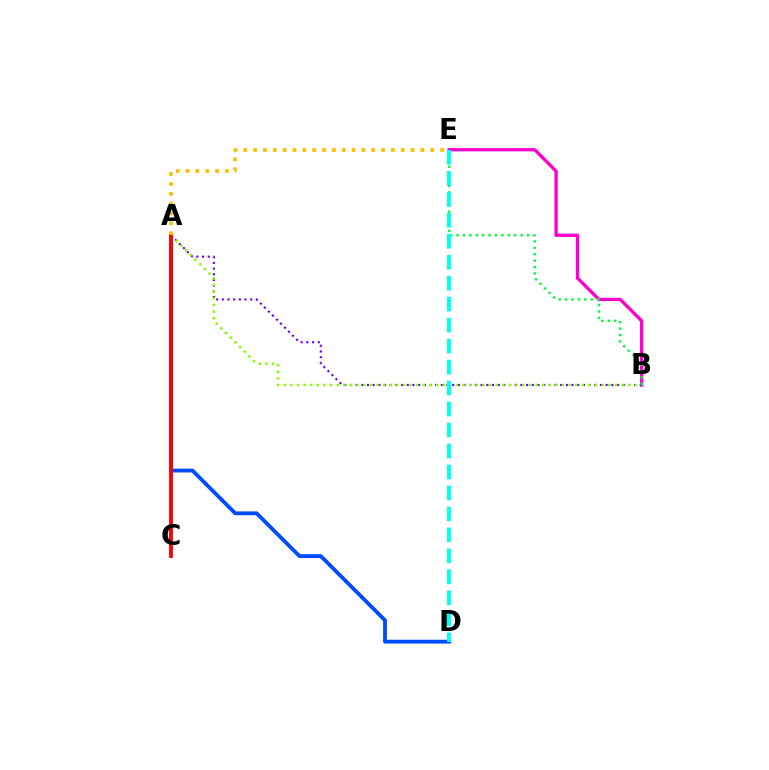{('B', 'E'): [{'color': '#ff00cf', 'line_style': 'solid', 'thickness': 2.39}, {'color': '#00ff39', 'line_style': 'dotted', 'thickness': 1.74}], ('A', 'B'): [{'color': '#7200ff', 'line_style': 'dotted', 'thickness': 1.54}, {'color': '#84ff00', 'line_style': 'dotted', 'thickness': 1.8}], ('A', 'D'): [{'color': '#004bff', 'line_style': 'solid', 'thickness': 2.75}], ('A', 'C'): [{'color': '#ff0000', 'line_style': 'solid', 'thickness': 2.75}], ('D', 'E'): [{'color': '#00fff6', 'line_style': 'dashed', 'thickness': 2.85}], ('A', 'E'): [{'color': '#ffbd00', 'line_style': 'dotted', 'thickness': 2.67}]}